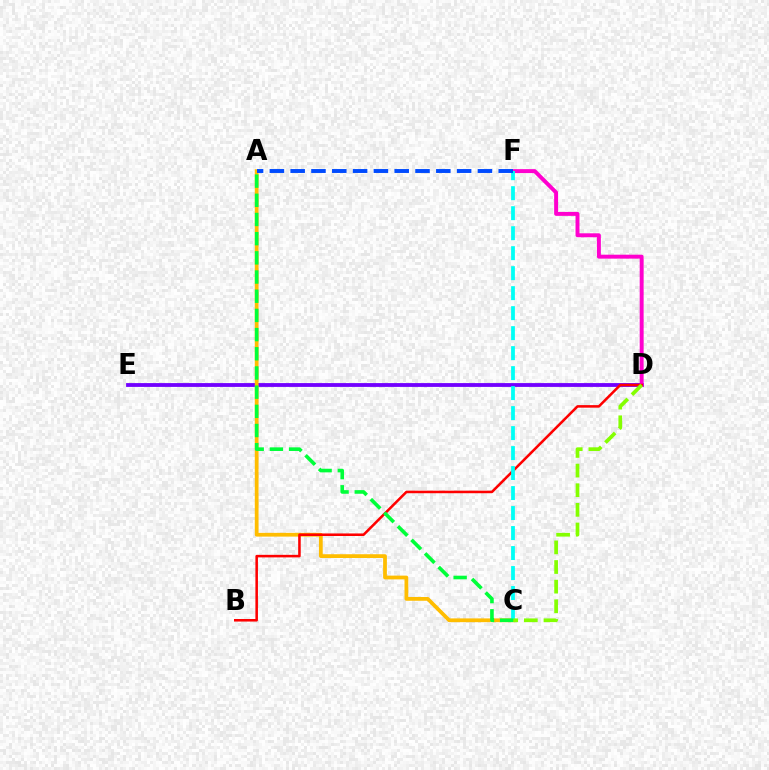{('D', 'E'): [{'color': '#7200ff', 'line_style': 'solid', 'thickness': 2.74}], ('A', 'C'): [{'color': '#ffbd00', 'line_style': 'solid', 'thickness': 2.71}, {'color': '#00ff39', 'line_style': 'dashed', 'thickness': 2.61}], ('D', 'F'): [{'color': '#ff00cf', 'line_style': 'solid', 'thickness': 2.84}], ('B', 'D'): [{'color': '#ff0000', 'line_style': 'solid', 'thickness': 1.83}], ('C', 'F'): [{'color': '#00fff6', 'line_style': 'dashed', 'thickness': 2.72}], ('C', 'D'): [{'color': '#84ff00', 'line_style': 'dashed', 'thickness': 2.67}], ('A', 'F'): [{'color': '#004bff', 'line_style': 'dashed', 'thickness': 2.83}]}